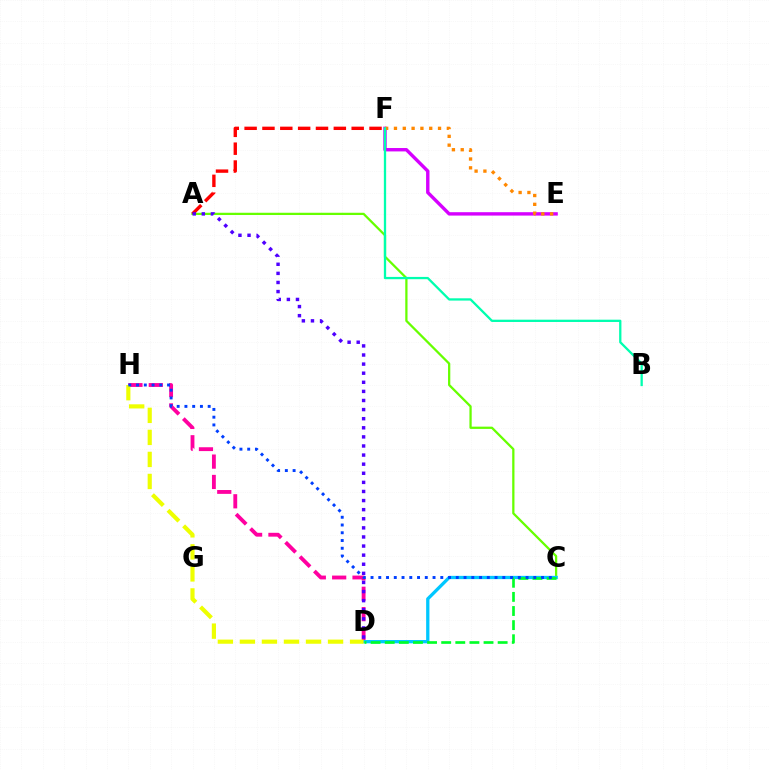{('A', 'C'): [{'color': '#66ff00', 'line_style': 'solid', 'thickness': 1.63}], ('D', 'H'): [{'color': '#ff00a0', 'line_style': 'dashed', 'thickness': 2.77}, {'color': '#eeff00', 'line_style': 'dashed', 'thickness': 2.99}], ('C', 'D'): [{'color': '#00c7ff', 'line_style': 'solid', 'thickness': 2.36}, {'color': '#00ff27', 'line_style': 'dashed', 'thickness': 1.92}], ('A', 'F'): [{'color': '#ff0000', 'line_style': 'dashed', 'thickness': 2.42}], ('E', 'F'): [{'color': '#d600ff', 'line_style': 'solid', 'thickness': 2.44}, {'color': '#ff8800', 'line_style': 'dotted', 'thickness': 2.39}], ('C', 'H'): [{'color': '#003fff', 'line_style': 'dotted', 'thickness': 2.11}], ('B', 'F'): [{'color': '#00ffaf', 'line_style': 'solid', 'thickness': 1.65}], ('A', 'D'): [{'color': '#4f00ff', 'line_style': 'dotted', 'thickness': 2.47}]}